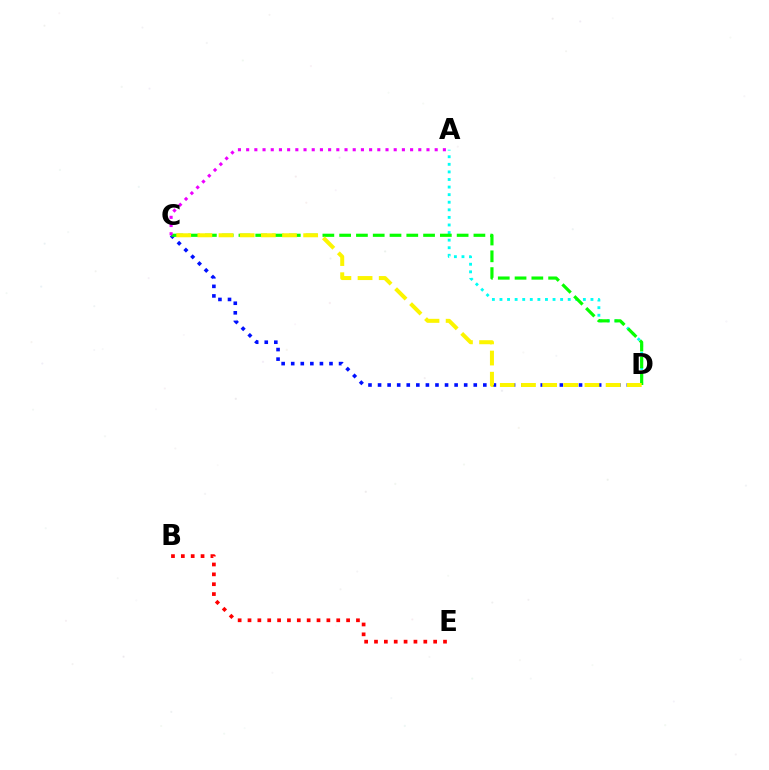{('C', 'D'): [{'color': '#0010ff', 'line_style': 'dotted', 'thickness': 2.6}, {'color': '#08ff00', 'line_style': 'dashed', 'thickness': 2.28}, {'color': '#fcf500', 'line_style': 'dashed', 'thickness': 2.87}], ('A', 'D'): [{'color': '#00fff6', 'line_style': 'dotted', 'thickness': 2.06}], ('B', 'E'): [{'color': '#ff0000', 'line_style': 'dotted', 'thickness': 2.68}], ('A', 'C'): [{'color': '#ee00ff', 'line_style': 'dotted', 'thickness': 2.23}]}